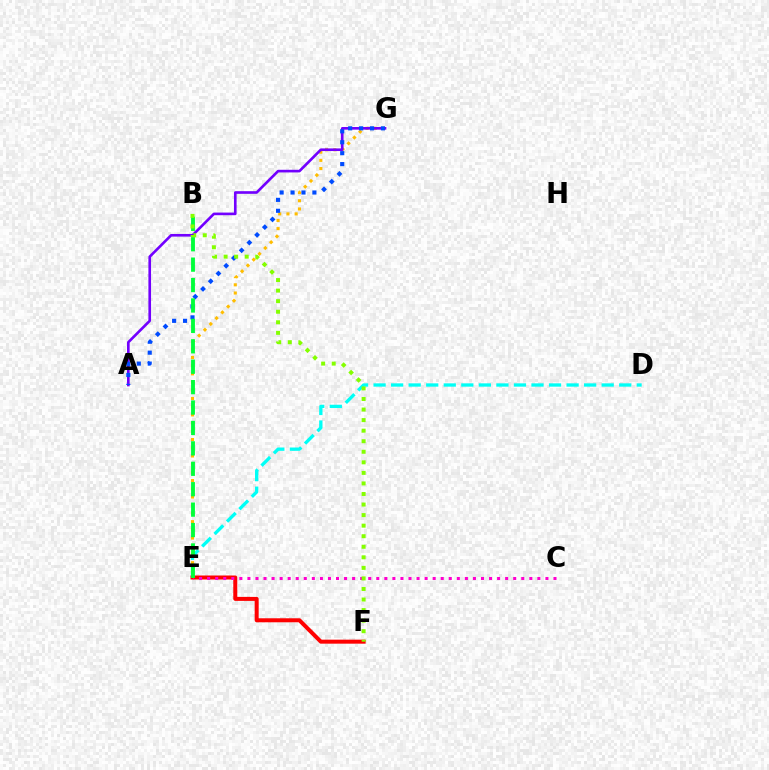{('D', 'E'): [{'color': '#00fff6', 'line_style': 'dashed', 'thickness': 2.38}], ('E', 'G'): [{'color': '#ffbd00', 'line_style': 'dotted', 'thickness': 2.23}], ('A', 'G'): [{'color': '#7200ff', 'line_style': 'solid', 'thickness': 1.9}, {'color': '#004bff', 'line_style': 'dotted', 'thickness': 2.97}], ('E', 'F'): [{'color': '#ff0000', 'line_style': 'solid', 'thickness': 2.88}], ('C', 'E'): [{'color': '#ff00cf', 'line_style': 'dotted', 'thickness': 2.19}], ('B', 'E'): [{'color': '#00ff39', 'line_style': 'dashed', 'thickness': 2.77}], ('B', 'F'): [{'color': '#84ff00', 'line_style': 'dotted', 'thickness': 2.87}]}